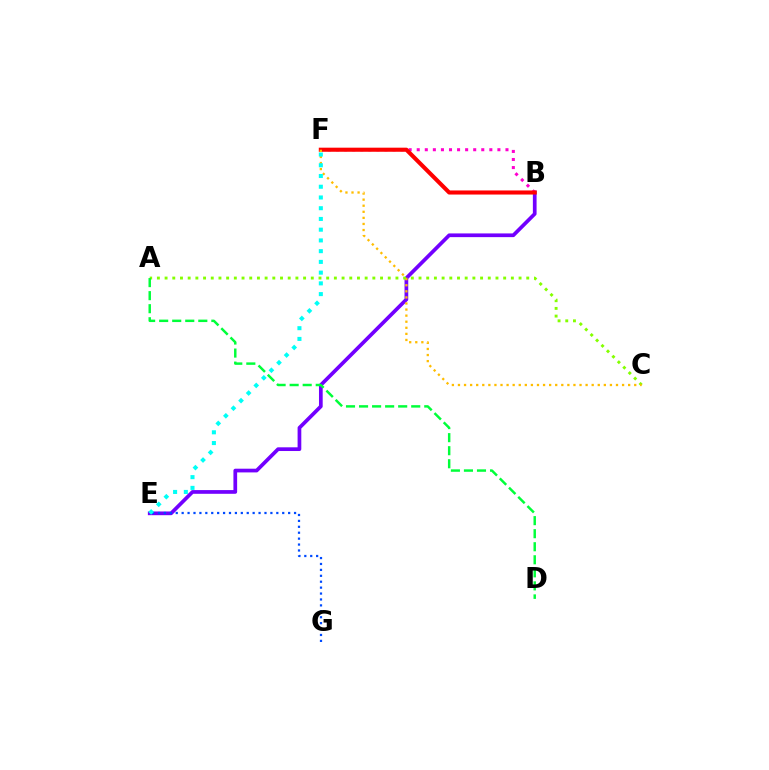{('B', 'E'): [{'color': '#7200ff', 'line_style': 'solid', 'thickness': 2.67}], ('B', 'F'): [{'color': '#ff00cf', 'line_style': 'dotted', 'thickness': 2.19}, {'color': '#ff0000', 'line_style': 'solid', 'thickness': 2.94}], ('E', 'G'): [{'color': '#004bff', 'line_style': 'dotted', 'thickness': 1.61}], ('A', 'C'): [{'color': '#84ff00', 'line_style': 'dotted', 'thickness': 2.09}], ('C', 'F'): [{'color': '#ffbd00', 'line_style': 'dotted', 'thickness': 1.65}], ('E', 'F'): [{'color': '#00fff6', 'line_style': 'dotted', 'thickness': 2.92}], ('A', 'D'): [{'color': '#00ff39', 'line_style': 'dashed', 'thickness': 1.77}]}